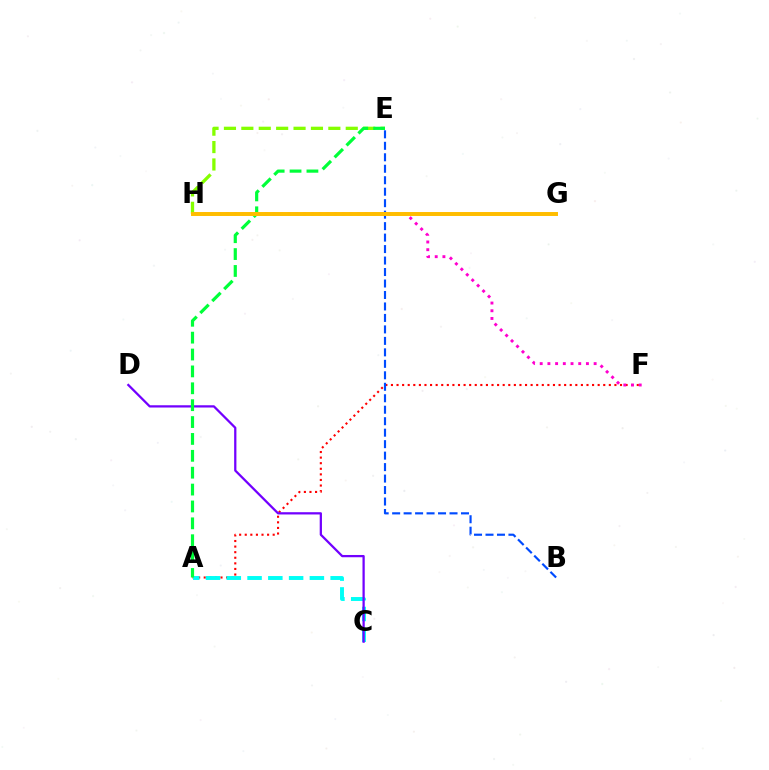{('A', 'F'): [{'color': '#ff0000', 'line_style': 'dotted', 'thickness': 1.52}], ('E', 'H'): [{'color': '#84ff00', 'line_style': 'dashed', 'thickness': 2.36}], ('A', 'C'): [{'color': '#00fff6', 'line_style': 'dashed', 'thickness': 2.82}], ('B', 'E'): [{'color': '#004bff', 'line_style': 'dashed', 'thickness': 1.56}], ('F', 'H'): [{'color': '#ff00cf', 'line_style': 'dotted', 'thickness': 2.09}], ('C', 'D'): [{'color': '#7200ff', 'line_style': 'solid', 'thickness': 1.63}], ('A', 'E'): [{'color': '#00ff39', 'line_style': 'dashed', 'thickness': 2.29}], ('G', 'H'): [{'color': '#ffbd00', 'line_style': 'solid', 'thickness': 2.85}]}